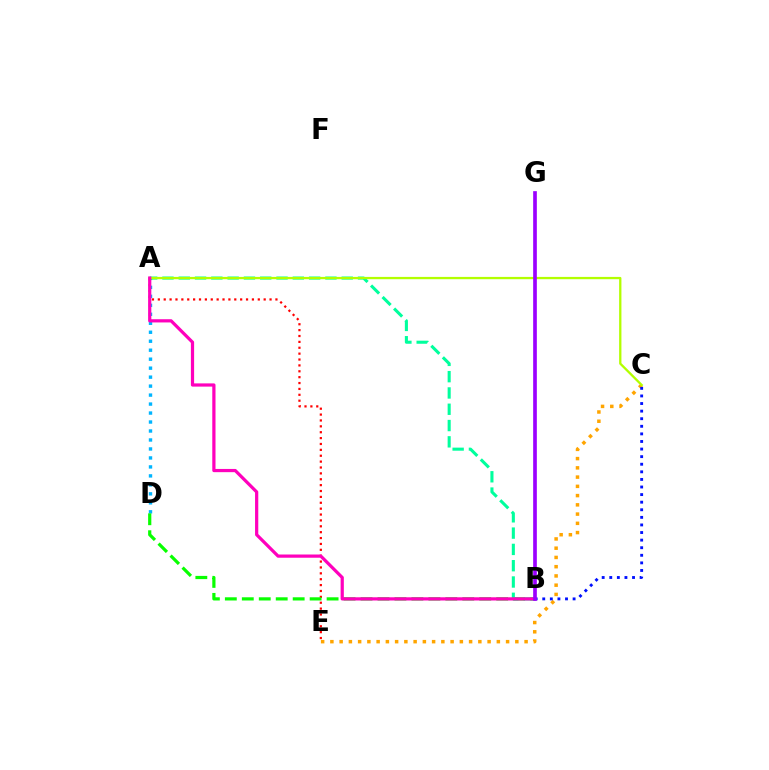{('A', 'E'): [{'color': '#ff0000', 'line_style': 'dotted', 'thickness': 1.6}], ('A', 'D'): [{'color': '#00b5ff', 'line_style': 'dotted', 'thickness': 2.44}], ('B', 'D'): [{'color': '#08ff00', 'line_style': 'dashed', 'thickness': 2.3}], ('C', 'E'): [{'color': '#ffa500', 'line_style': 'dotted', 'thickness': 2.51}], ('A', 'B'): [{'color': '#00ff9d', 'line_style': 'dashed', 'thickness': 2.21}, {'color': '#ff00bd', 'line_style': 'solid', 'thickness': 2.32}], ('B', 'C'): [{'color': '#0010ff', 'line_style': 'dotted', 'thickness': 2.06}], ('A', 'C'): [{'color': '#b3ff00', 'line_style': 'solid', 'thickness': 1.65}], ('B', 'G'): [{'color': '#9b00ff', 'line_style': 'solid', 'thickness': 2.64}]}